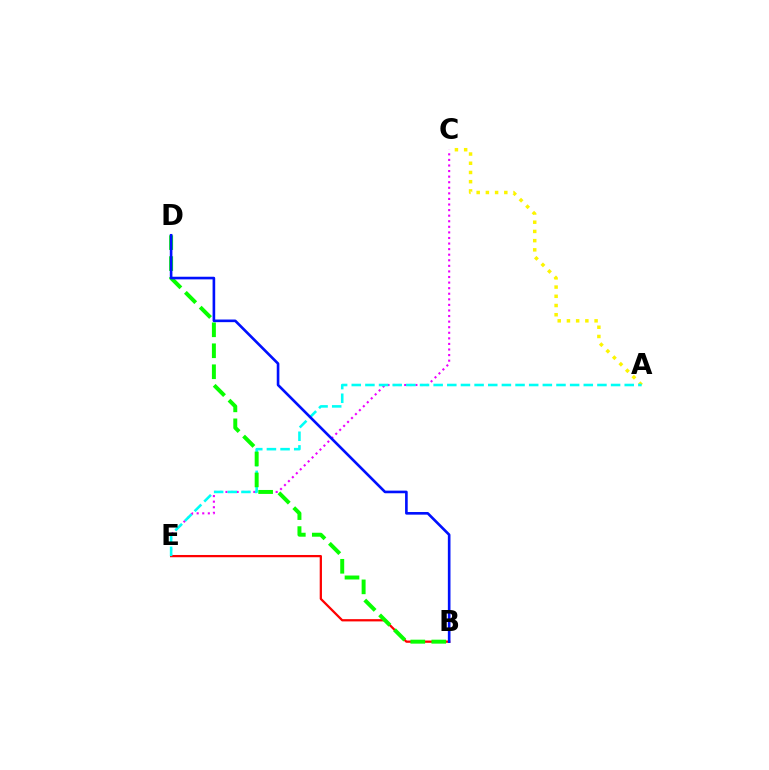{('C', 'E'): [{'color': '#ee00ff', 'line_style': 'dotted', 'thickness': 1.52}], ('A', 'C'): [{'color': '#fcf500', 'line_style': 'dotted', 'thickness': 2.5}], ('B', 'E'): [{'color': '#ff0000', 'line_style': 'solid', 'thickness': 1.62}], ('A', 'E'): [{'color': '#00fff6', 'line_style': 'dashed', 'thickness': 1.85}], ('B', 'D'): [{'color': '#08ff00', 'line_style': 'dashed', 'thickness': 2.85}, {'color': '#0010ff', 'line_style': 'solid', 'thickness': 1.89}]}